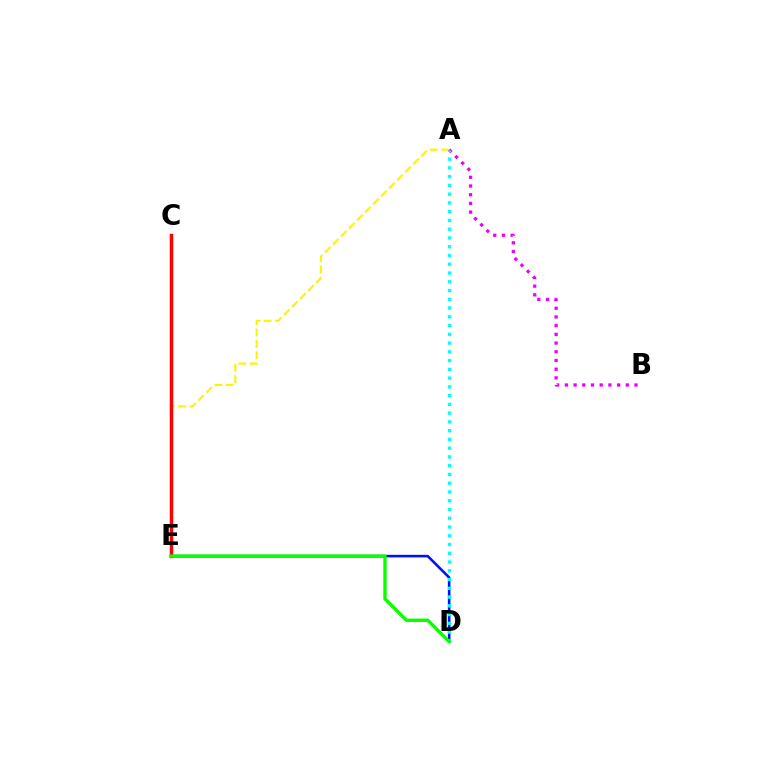{('A', 'E'): [{'color': '#fcf500', 'line_style': 'dashed', 'thickness': 1.54}], ('D', 'E'): [{'color': '#0010ff', 'line_style': 'solid', 'thickness': 1.87}, {'color': '#08ff00', 'line_style': 'solid', 'thickness': 2.43}], ('A', 'B'): [{'color': '#ee00ff', 'line_style': 'dotted', 'thickness': 2.36}], ('A', 'D'): [{'color': '#00fff6', 'line_style': 'dotted', 'thickness': 2.38}], ('C', 'E'): [{'color': '#ff0000', 'line_style': 'solid', 'thickness': 2.51}]}